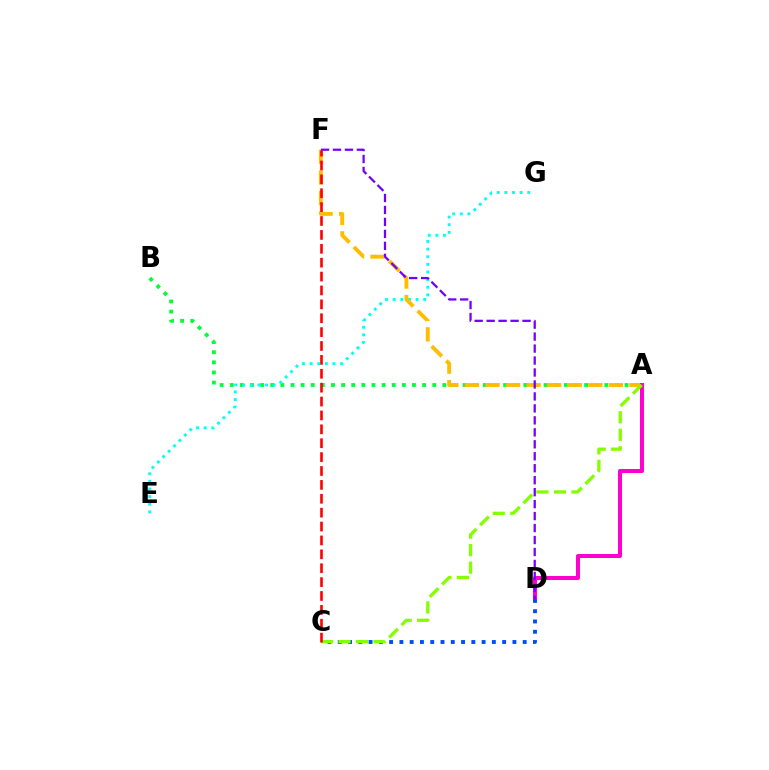{('A', 'B'): [{'color': '#00ff39', 'line_style': 'dotted', 'thickness': 2.75}], ('E', 'G'): [{'color': '#00fff6', 'line_style': 'dotted', 'thickness': 2.07}], ('A', 'F'): [{'color': '#ffbd00', 'line_style': 'dashed', 'thickness': 2.79}], ('A', 'D'): [{'color': '#ff00cf', 'line_style': 'solid', 'thickness': 2.87}], ('C', 'D'): [{'color': '#004bff', 'line_style': 'dotted', 'thickness': 2.79}], ('D', 'F'): [{'color': '#7200ff', 'line_style': 'dashed', 'thickness': 1.63}], ('A', 'C'): [{'color': '#84ff00', 'line_style': 'dashed', 'thickness': 2.38}], ('C', 'F'): [{'color': '#ff0000', 'line_style': 'dashed', 'thickness': 1.89}]}